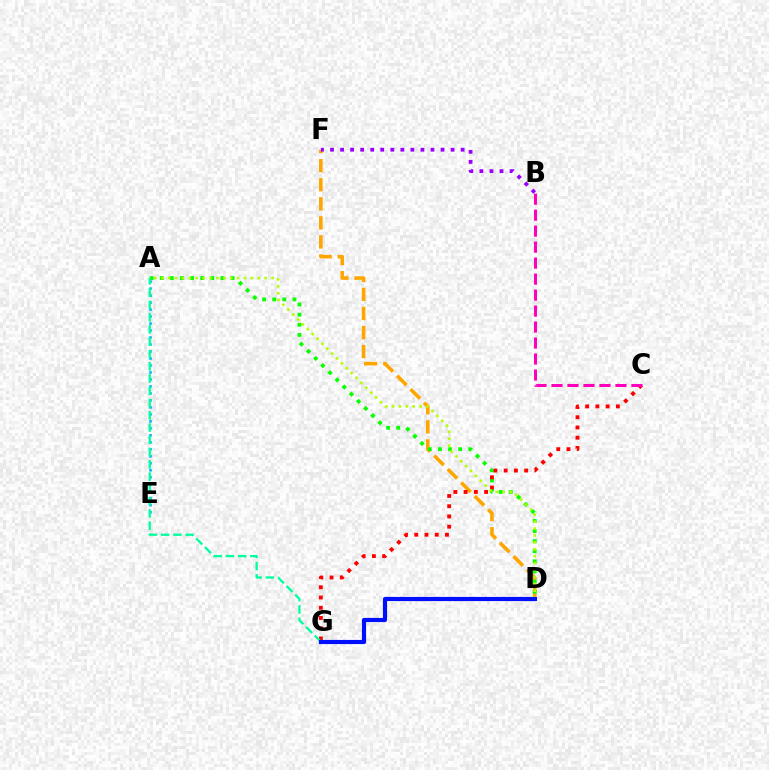{('D', 'F'): [{'color': '#ffa500', 'line_style': 'dashed', 'thickness': 2.59}], ('B', 'F'): [{'color': '#9b00ff', 'line_style': 'dotted', 'thickness': 2.73}], ('A', 'D'): [{'color': '#08ff00', 'line_style': 'dotted', 'thickness': 2.75}, {'color': '#b3ff00', 'line_style': 'dotted', 'thickness': 1.87}], ('A', 'E'): [{'color': '#00b5ff', 'line_style': 'dotted', 'thickness': 1.9}], ('C', 'G'): [{'color': '#ff0000', 'line_style': 'dotted', 'thickness': 2.78}], ('A', 'G'): [{'color': '#00ff9d', 'line_style': 'dashed', 'thickness': 1.67}], ('B', 'C'): [{'color': '#ff00bd', 'line_style': 'dashed', 'thickness': 2.17}], ('D', 'G'): [{'color': '#0010ff', 'line_style': 'solid', 'thickness': 2.99}]}